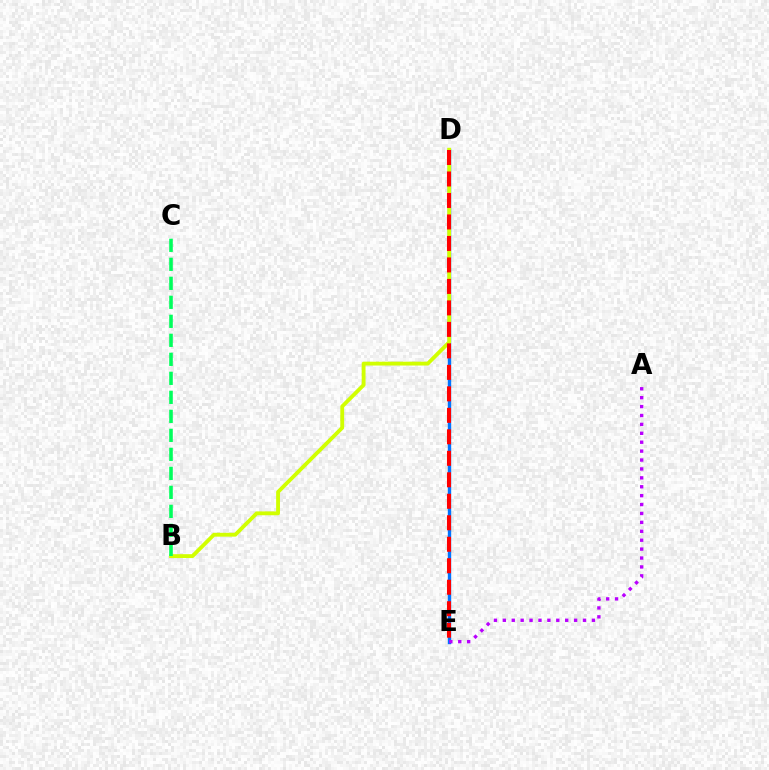{('D', 'E'): [{'color': '#0074ff', 'line_style': 'solid', 'thickness': 2.43}, {'color': '#ff0000', 'line_style': 'dashed', 'thickness': 2.92}], ('B', 'D'): [{'color': '#d1ff00', 'line_style': 'solid', 'thickness': 2.76}], ('B', 'C'): [{'color': '#00ff5c', 'line_style': 'dashed', 'thickness': 2.58}], ('A', 'E'): [{'color': '#b900ff', 'line_style': 'dotted', 'thickness': 2.42}]}